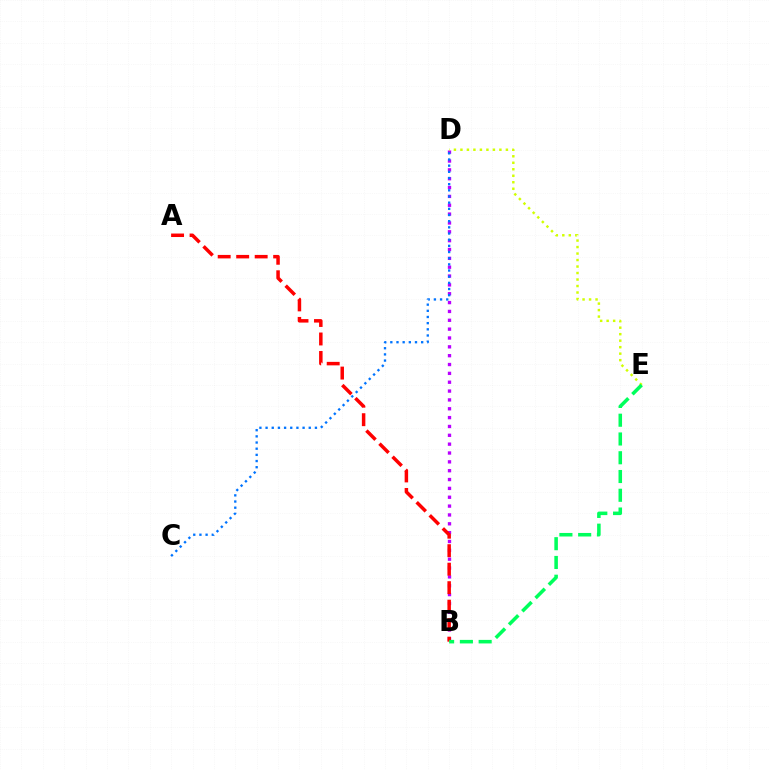{('B', 'D'): [{'color': '#b900ff', 'line_style': 'dotted', 'thickness': 2.4}], ('D', 'E'): [{'color': '#d1ff00', 'line_style': 'dotted', 'thickness': 1.76}], ('C', 'D'): [{'color': '#0074ff', 'line_style': 'dotted', 'thickness': 1.68}], ('A', 'B'): [{'color': '#ff0000', 'line_style': 'dashed', 'thickness': 2.51}], ('B', 'E'): [{'color': '#00ff5c', 'line_style': 'dashed', 'thickness': 2.55}]}